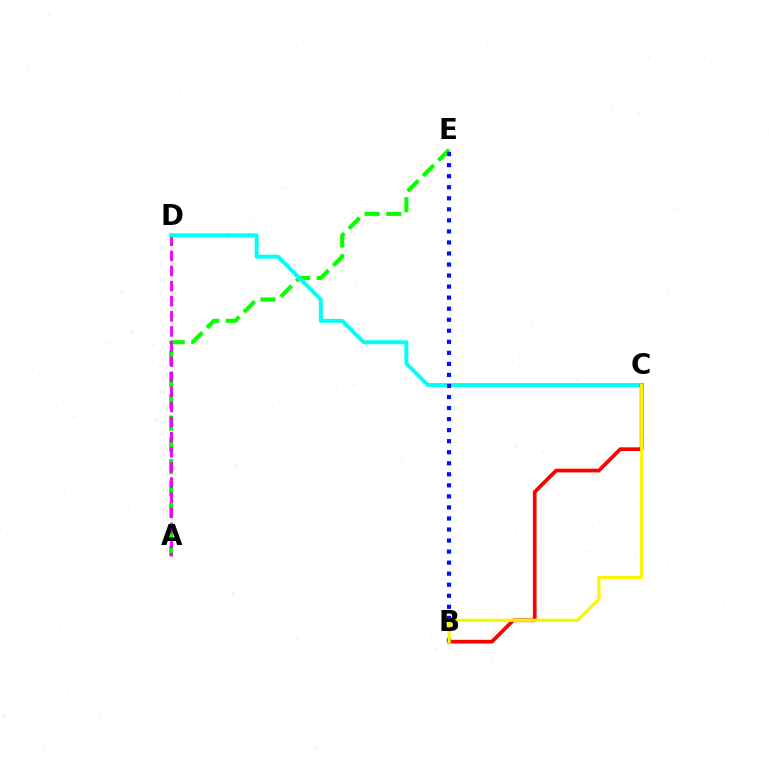{('A', 'E'): [{'color': '#08ff00', 'line_style': 'dashed', 'thickness': 2.95}], ('A', 'D'): [{'color': '#ee00ff', 'line_style': 'dashed', 'thickness': 2.05}], ('C', 'D'): [{'color': '#00fff6', 'line_style': 'solid', 'thickness': 2.83}], ('B', 'C'): [{'color': '#ff0000', 'line_style': 'solid', 'thickness': 2.67}, {'color': '#fcf500', 'line_style': 'solid', 'thickness': 2.3}], ('B', 'E'): [{'color': '#0010ff', 'line_style': 'dotted', 'thickness': 3.0}]}